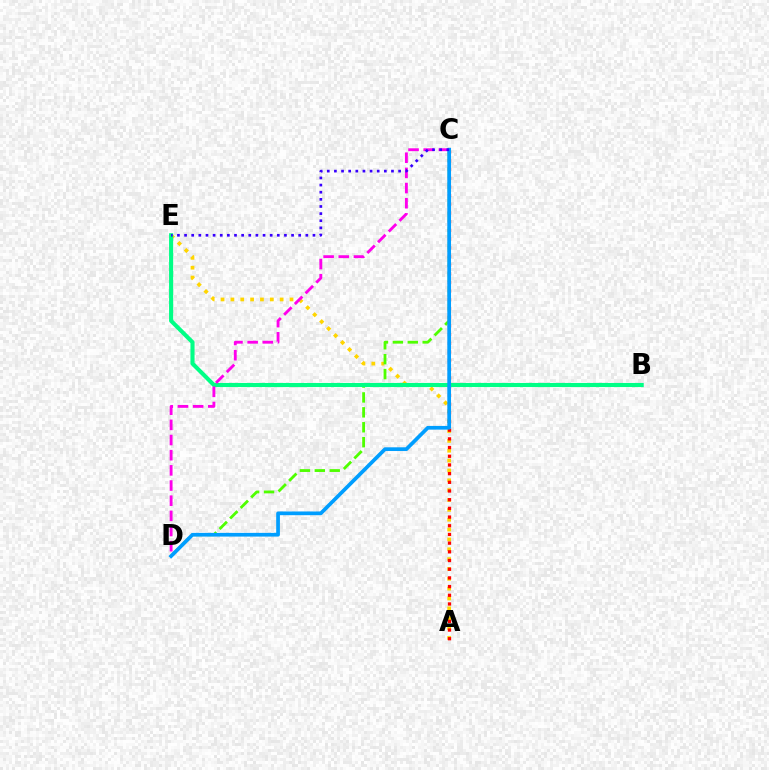{('A', 'E'): [{'color': '#ffd500', 'line_style': 'dotted', 'thickness': 2.68}], ('A', 'C'): [{'color': '#ff0000', 'line_style': 'dotted', 'thickness': 2.36}], ('C', 'D'): [{'color': '#4fff00', 'line_style': 'dashed', 'thickness': 2.03}, {'color': '#ff00ed', 'line_style': 'dashed', 'thickness': 2.06}, {'color': '#009eff', 'line_style': 'solid', 'thickness': 2.67}], ('B', 'E'): [{'color': '#00ff86', 'line_style': 'solid', 'thickness': 2.95}], ('C', 'E'): [{'color': '#3700ff', 'line_style': 'dotted', 'thickness': 1.94}]}